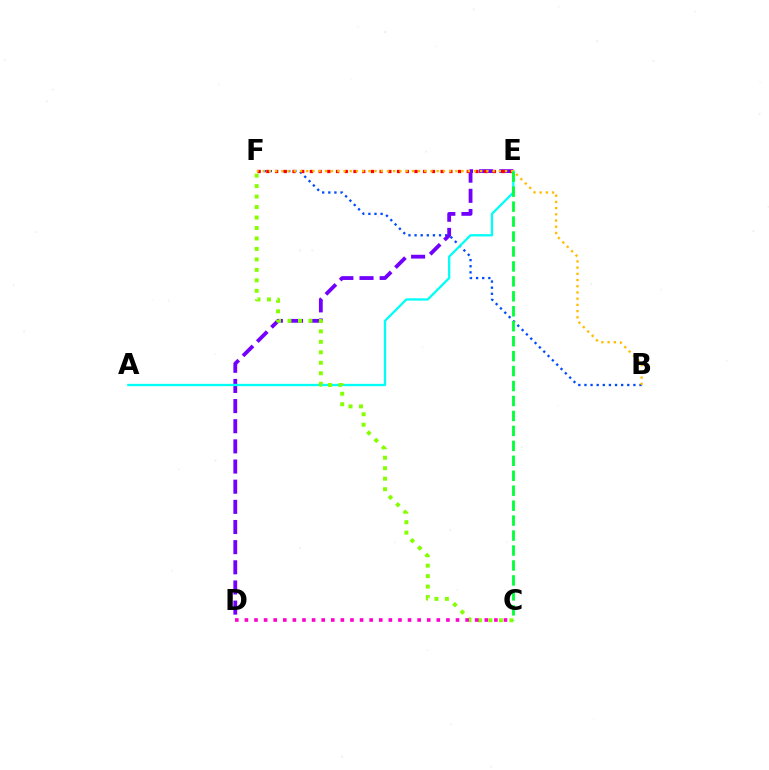{('B', 'F'): [{'color': '#004bff', 'line_style': 'dotted', 'thickness': 1.66}, {'color': '#ffbd00', 'line_style': 'dotted', 'thickness': 1.69}], ('D', 'E'): [{'color': '#7200ff', 'line_style': 'dashed', 'thickness': 2.74}], ('E', 'F'): [{'color': '#ff0000', 'line_style': 'dotted', 'thickness': 2.37}], ('A', 'E'): [{'color': '#00fff6', 'line_style': 'solid', 'thickness': 1.65}], ('C', 'F'): [{'color': '#84ff00', 'line_style': 'dotted', 'thickness': 2.84}], ('C', 'D'): [{'color': '#ff00cf', 'line_style': 'dotted', 'thickness': 2.61}], ('C', 'E'): [{'color': '#00ff39', 'line_style': 'dashed', 'thickness': 2.03}]}